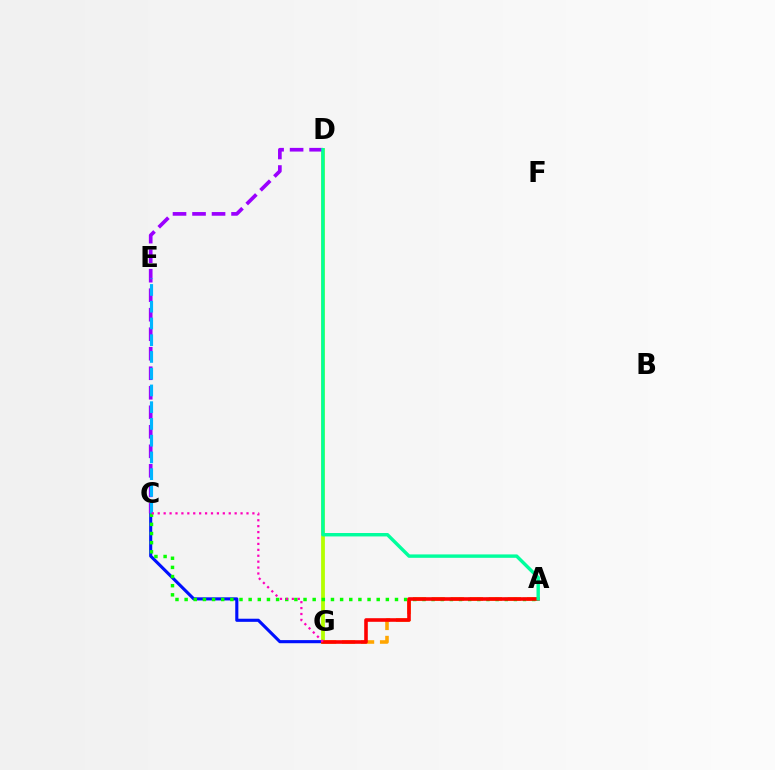{('A', 'G'): [{'color': '#ffa500', 'line_style': 'dashed', 'thickness': 2.58}, {'color': '#ff0000', 'line_style': 'solid', 'thickness': 2.59}], ('C', 'G'): [{'color': '#0010ff', 'line_style': 'solid', 'thickness': 2.24}, {'color': '#ff00bd', 'line_style': 'dotted', 'thickness': 1.61}], ('D', 'G'): [{'color': '#b3ff00', 'line_style': 'solid', 'thickness': 2.72}], ('C', 'D'): [{'color': '#9b00ff', 'line_style': 'dashed', 'thickness': 2.65}], ('A', 'C'): [{'color': '#08ff00', 'line_style': 'dotted', 'thickness': 2.49}], ('C', 'E'): [{'color': '#00b5ff', 'line_style': 'dashed', 'thickness': 2.27}], ('A', 'D'): [{'color': '#00ff9d', 'line_style': 'solid', 'thickness': 2.46}]}